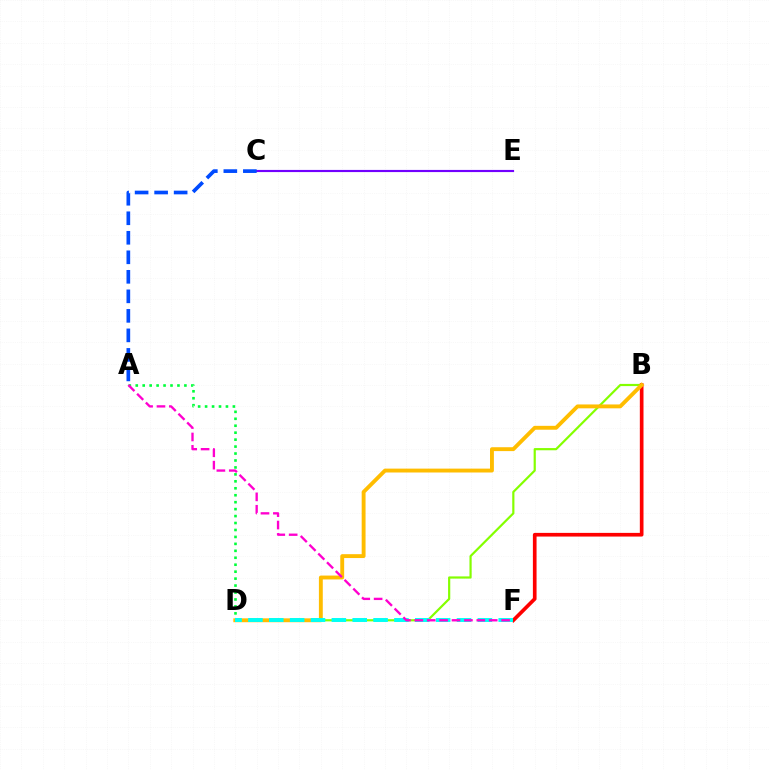{('C', 'E'): [{'color': '#7200ff', 'line_style': 'solid', 'thickness': 1.55}], ('B', 'D'): [{'color': '#84ff00', 'line_style': 'solid', 'thickness': 1.58}, {'color': '#ffbd00', 'line_style': 'solid', 'thickness': 2.79}], ('A', 'C'): [{'color': '#004bff', 'line_style': 'dashed', 'thickness': 2.65}], ('B', 'F'): [{'color': '#ff0000', 'line_style': 'solid', 'thickness': 2.64}], ('A', 'D'): [{'color': '#00ff39', 'line_style': 'dotted', 'thickness': 1.89}], ('D', 'F'): [{'color': '#00fff6', 'line_style': 'dashed', 'thickness': 2.83}], ('A', 'F'): [{'color': '#ff00cf', 'line_style': 'dashed', 'thickness': 1.68}]}